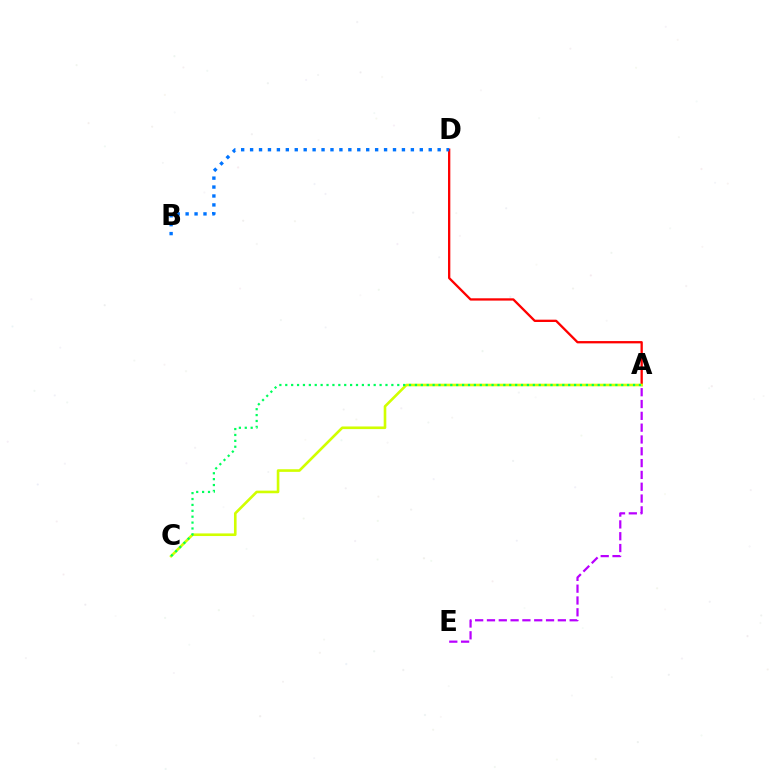{('A', 'D'): [{'color': '#ff0000', 'line_style': 'solid', 'thickness': 1.66}], ('A', 'E'): [{'color': '#b900ff', 'line_style': 'dashed', 'thickness': 1.6}], ('A', 'C'): [{'color': '#d1ff00', 'line_style': 'solid', 'thickness': 1.89}, {'color': '#00ff5c', 'line_style': 'dotted', 'thickness': 1.6}], ('B', 'D'): [{'color': '#0074ff', 'line_style': 'dotted', 'thickness': 2.43}]}